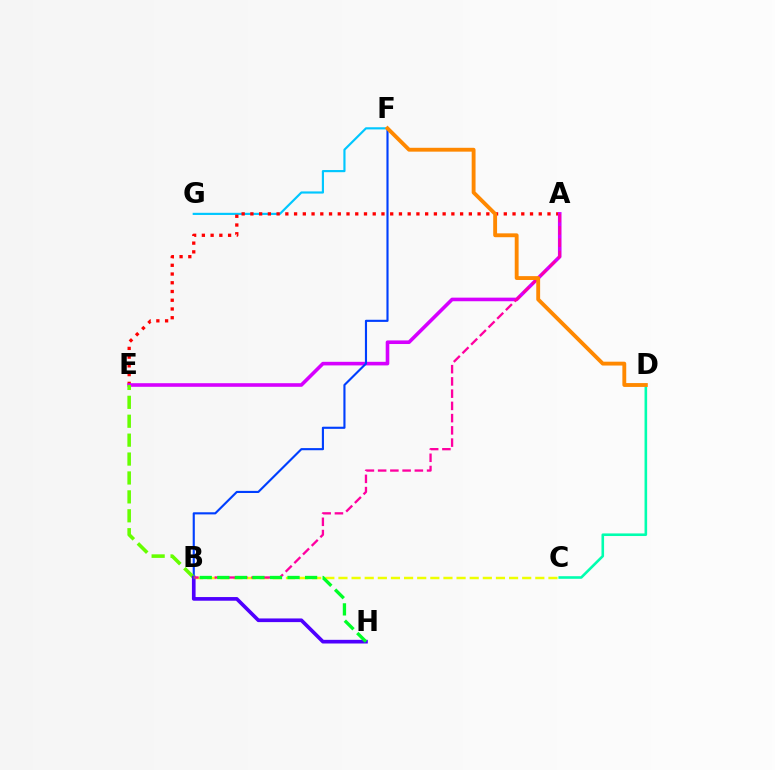{('F', 'G'): [{'color': '#00c7ff', 'line_style': 'solid', 'thickness': 1.56}], ('B', 'C'): [{'color': '#eeff00', 'line_style': 'dashed', 'thickness': 1.78}], ('A', 'E'): [{'color': '#ff0000', 'line_style': 'dotted', 'thickness': 2.37}, {'color': '#d600ff', 'line_style': 'solid', 'thickness': 2.59}], ('B', 'F'): [{'color': '#003fff', 'line_style': 'solid', 'thickness': 1.53}], ('B', 'E'): [{'color': '#66ff00', 'line_style': 'dashed', 'thickness': 2.57}], ('B', 'H'): [{'color': '#4f00ff', 'line_style': 'solid', 'thickness': 2.64}, {'color': '#00ff27', 'line_style': 'dashed', 'thickness': 2.38}], ('A', 'B'): [{'color': '#ff00a0', 'line_style': 'dashed', 'thickness': 1.66}], ('C', 'D'): [{'color': '#00ffaf', 'line_style': 'solid', 'thickness': 1.87}], ('D', 'F'): [{'color': '#ff8800', 'line_style': 'solid', 'thickness': 2.78}]}